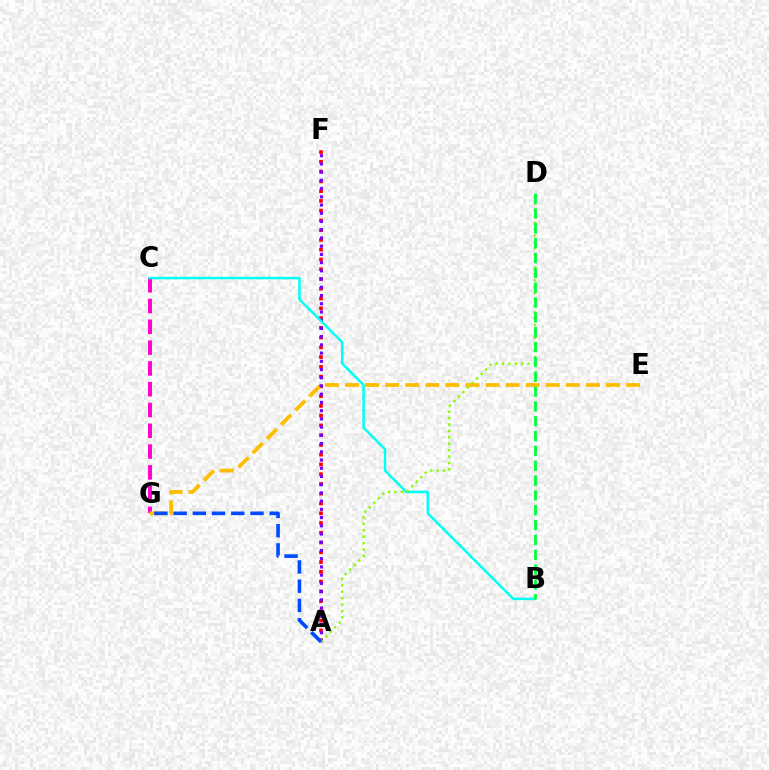{('A', 'F'): [{'color': '#ff0000', 'line_style': 'dotted', 'thickness': 2.65}, {'color': '#7200ff', 'line_style': 'dotted', 'thickness': 2.23}], ('C', 'G'): [{'color': '#ff00cf', 'line_style': 'dashed', 'thickness': 2.82}], ('B', 'C'): [{'color': '#00fff6', 'line_style': 'solid', 'thickness': 1.79}], ('E', 'G'): [{'color': '#ffbd00', 'line_style': 'dashed', 'thickness': 2.73}], ('A', 'D'): [{'color': '#84ff00', 'line_style': 'dotted', 'thickness': 1.74}], ('A', 'G'): [{'color': '#004bff', 'line_style': 'dashed', 'thickness': 2.61}], ('B', 'D'): [{'color': '#00ff39', 'line_style': 'dashed', 'thickness': 2.02}]}